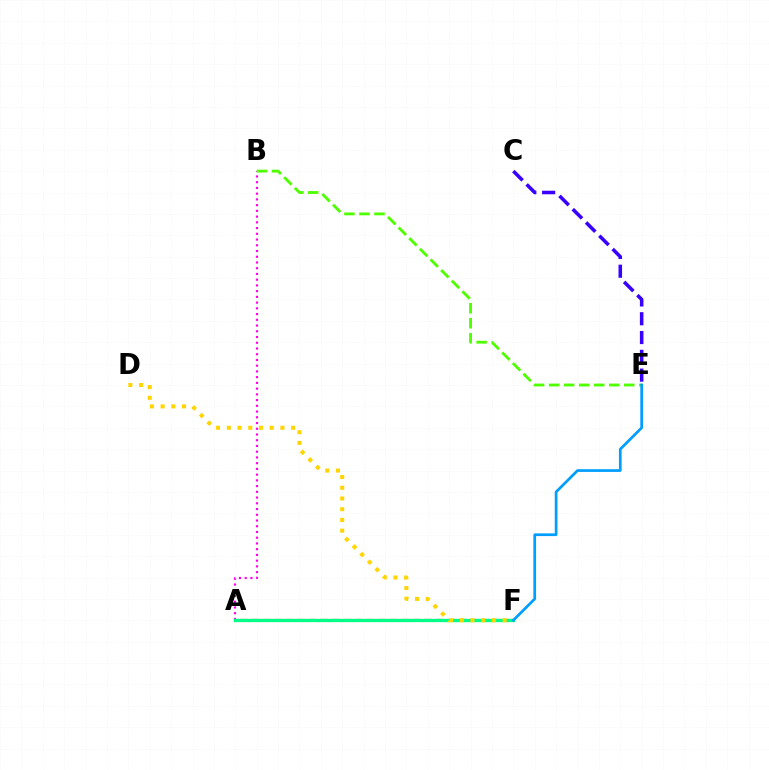{('A', 'B'): [{'color': '#ff00ed', 'line_style': 'dotted', 'thickness': 1.56}], ('A', 'F'): [{'color': '#ff0000', 'line_style': 'dashed', 'thickness': 1.57}, {'color': '#00ff86', 'line_style': 'solid', 'thickness': 2.39}], ('B', 'E'): [{'color': '#4fff00', 'line_style': 'dashed', 'thickness': 2.04}], ('E', 'F'): [{'color': '#009eff', 'line_style': 'solid', 'thickness': 1.95}], ('D', 'F'): [{'color': '#ffd500', 'line_style': 'dotted', 'thickness': 2.91}], ('C', 'E'): [{'color': '#3700ff', 'line_style': 'dashed', 'thickness': 2.55}]}